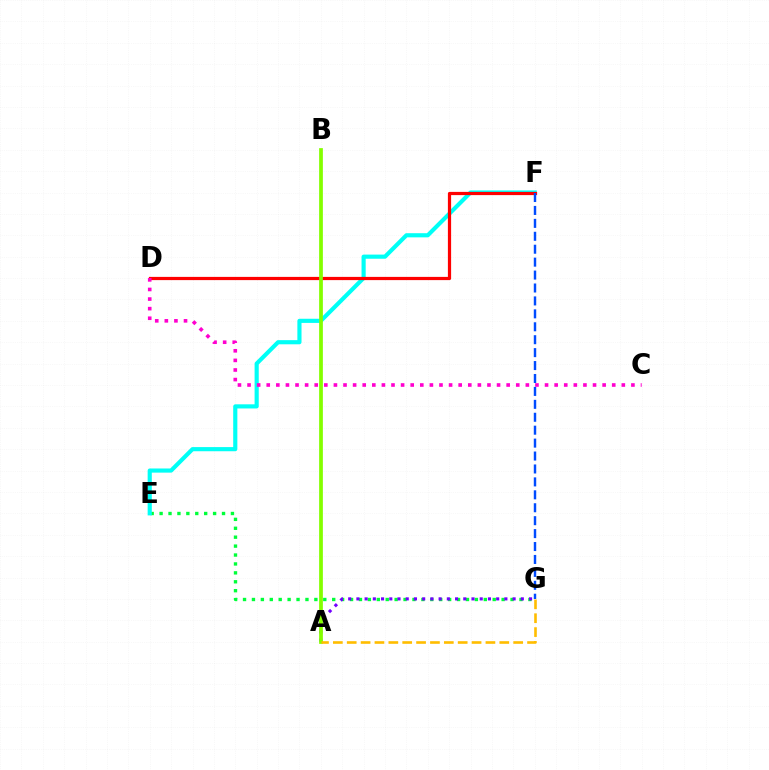{('E', 'G'): [{'color': '#00ff39', 'line_style': 'dotted', 'thickness': 2.42}], ('A', 'G'): [{'color': '#7200ff', 'line_style': 'dotted', 'thickness': 2.23}, {'color': '#ffbd00', 'line_style': 'dashed', 'thickness': 1.88}], ('E', 'F'): [{'color': '#00fff6', 'line_style': 'solid', 'thickness': 2.99}], ('D', 'F'): [{'color': '#ff0000', 'line_style': 'solid', 'thickness': 2.32}], ('C', 'D'): [{'color': '#ff00cf', 'line_style': 'dotted', 'thickness': 2.61}], ('A', 'B'): [{'color': '#84ff00', 'line_style': 'solid', 'thickness': 2.7}], ('F', 'G'): [{'color': '#004bff', 'line_style': 'dashed', 'thickness': 1.76}]}